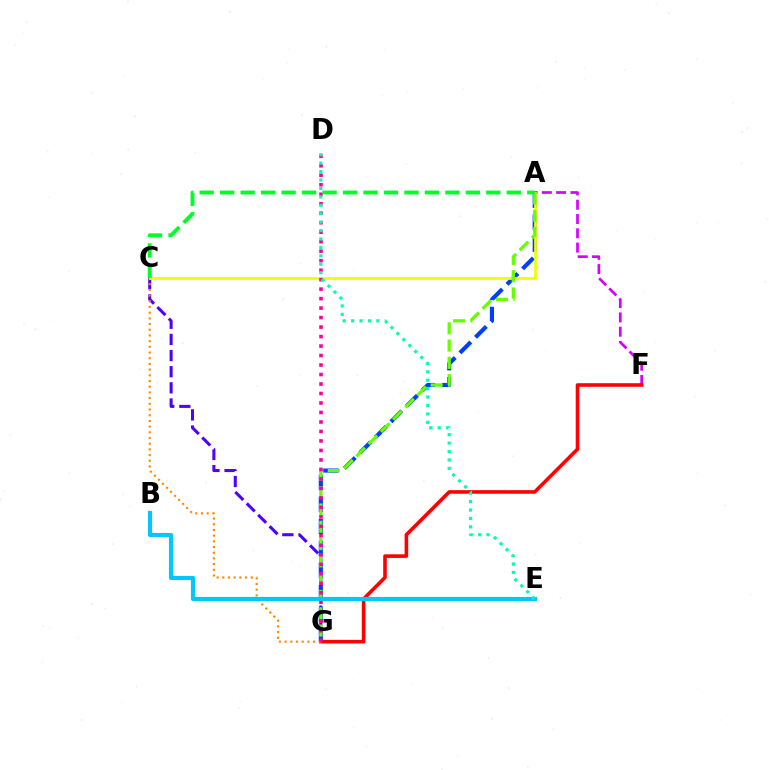{('C', 'G'): [{'color': '#4f00ff', 'line_style': 'dashed', 'thickness': 2.19}, {'color': '#ff8800', 'line_style': 'dotted', 'thickness': 1.55}], ('A', 'G'): [{'color': '#003fff', 'line_style': 'dashed', 'thickness': 2.99}, {'color': '#66ff00', 'line_style': 'dashed', 'thickness': 2.35}], ('A', 'F'): [{'color': '#d600ff', 'line_style': 'dashed', 'thickness': 1.94}], ('F', 'G'): [{'color': '#ff0000', 'line_style': 'solid', 'thickness': 2.59}], ('A', 'C'): [{'color': '#eeff00', 'line_style': 'solid', 'thickness': 1.96}, {'color': '#00ff27', 'line_style': 'dashed', 'thickness': 2.78}], ('D', 'G'): [{'color': '#ff00a0', 'line_style': 'dotted', 'thickness': 2.58}], ('B', 'E'): [{'color': '#00c7ff', 'line_style': 'solid', 'thickness': 2.98}], ('D', 'E'): [{'color': '#00ffaf', 'line_style': 'dotted', 'thickness': 2.29}]}